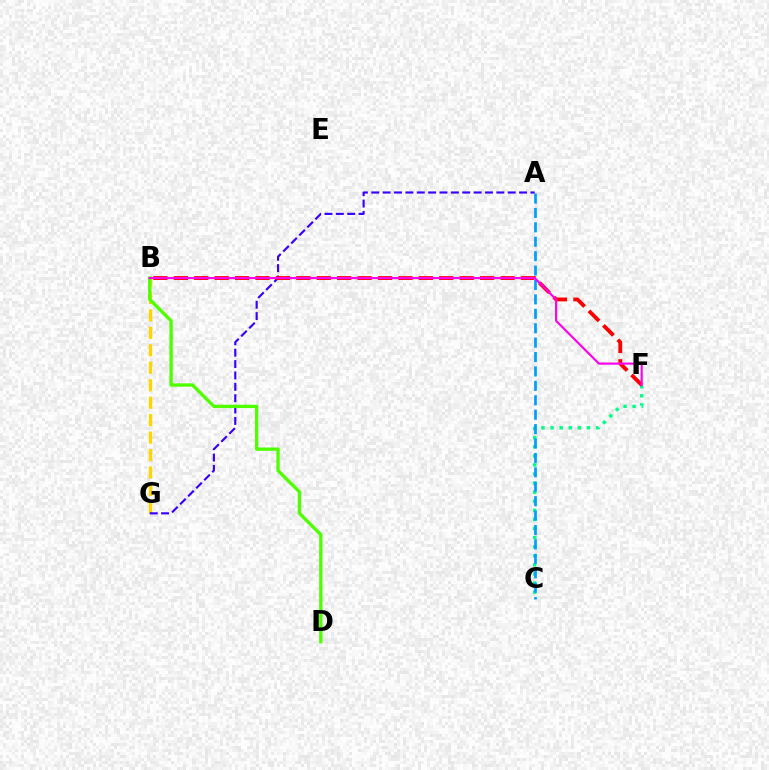{('B', 'G'): [{'color': '#ffd500', 'line_style': 'dashed', 'thickness': 2.37}], ('C', 'F'): [{'color': '#00ff86', 'line_style': 'dotted', 'thickness': 2.47}], ('A', 'G'): [{'color': '#3700ff', 'line_style': 'dashed', 'thickness': 1.54}], ('A', 'C'): [{'color': '#009eff', 'line_style': 'dashed', 'thickness': 1.96}], ('B', 'F'): [{'color': '#ff0000', 'line_style': 'dashed', 'thickness': 2.77}, {'color': '#ff00ed', 'line_style': 'solid', 'thickness': 1.56}], ('B', 'D'): [{'color': '#4fff00', 'line_style': 'solid', 'thickness': 2.4}]}